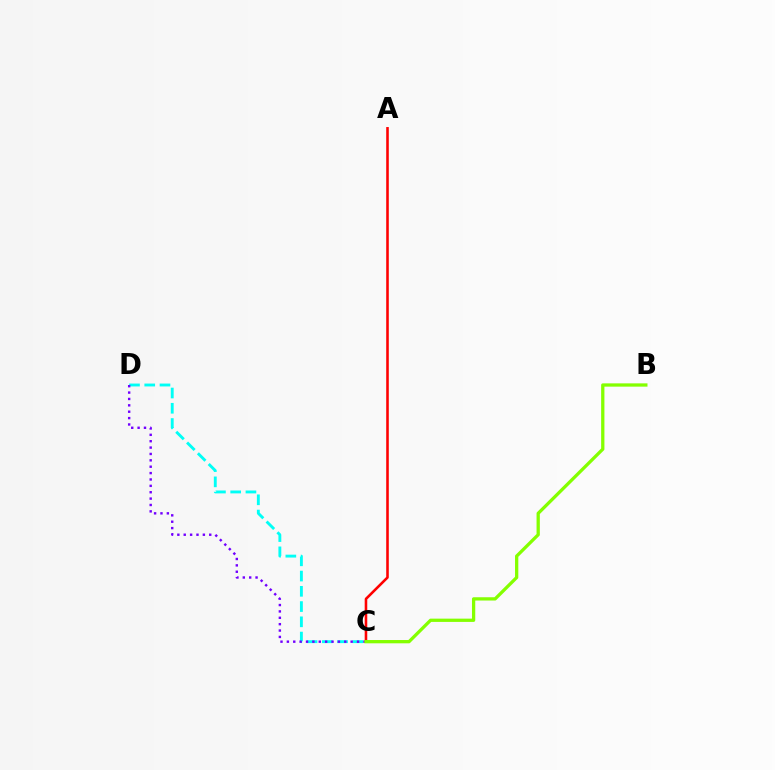{('C', 'D'): [{'color': '#00fff6', 'line_style': 'dashed', 'thickness': 2.07}, {'color': '#7200ff', 'line_style': 'dotted', 'thickness': 1.73}], ('A', 'C'): [{'color': '#ff0000', 'line_style': 'solid', 'thickness': 1.86}], ('B', 'C'): [{'color': '#84ff00', 'line_style': 'solid', 'thickness': 2.36}]}